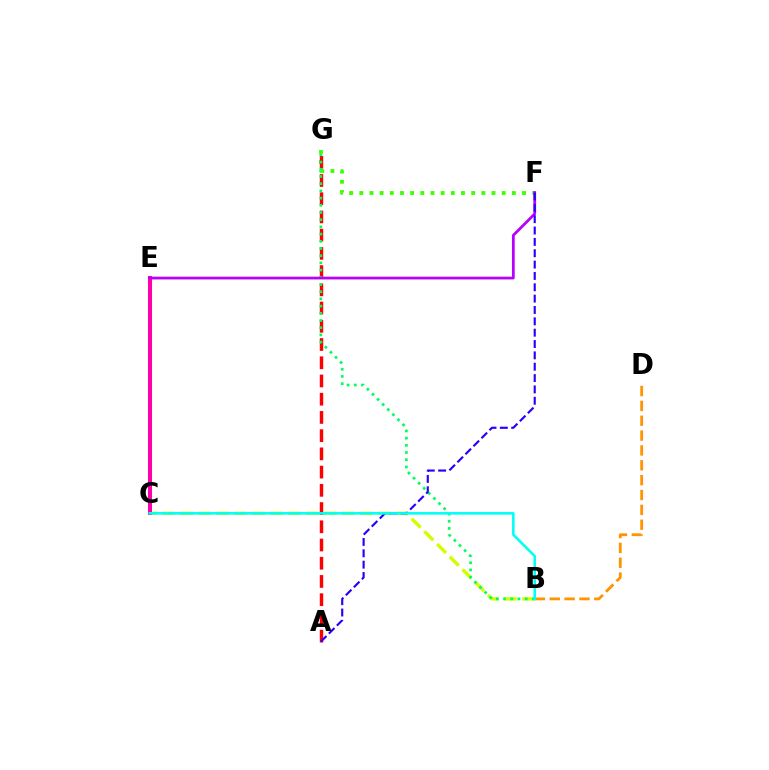{('F', 'G'): [{'color': '#3dff00', 'line_style': 'dotted', 'thickness': 2.76}], ('B', 'C'): [{'color': '#d1ff00', 'line_style': 'dashed', 'thickness': 2.44}, {'color': '#00fff6', 'line_style': 'solid', 'thickness': 1.85}], ('A', 'G'): [{'color': '#ff0000', 'line_style': 'dashed', 'thickness': 2.48}], ('C', 'E'): [{'color': '#0074ff', 'line_style': 'solid', 'thickness': 2.81}, {'color': '#ff00ac', 'line_style': 'solid', 'thickness': 2.9}], ('B', 'D'): [{'color': '#ff9400', 'line_style': 'dashed', 'thickness': 2.02}], ('B', 'G'): [{'color': '#00ff5c', 'line_style': 'dotted', 'thickness': 1.96}], ('E', 'F'): [{'color': '#b900ff', 'line_style': 'solid', 'thickness': 1.99}], ('A', 'F'): [{'color': '#2500ff', 'line_style': 'dashed', 'thickness': 1.54}]}